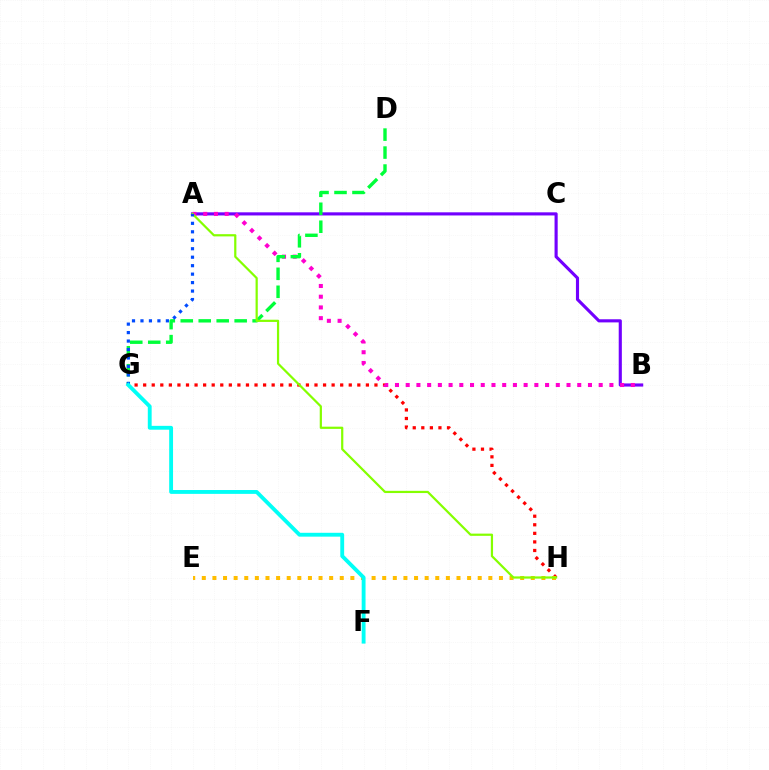{('A', 'B'): [{'color': '#7200ff', 'line_style': 'solid', 'thickness': 2.25}, {'color': '#ff00cf', 'line_style': 'dotted', 'thickness': 2.91}], ('G', 'H'): [{'color': '#ff0000', 'line_style': 'dotted', 'thickness': 2.33}], ('E', 'H'): [{'color': '#ffbd00', 'line_style': 'dotted', 'thickness': 2.88}], ('D', 'G'): [{'color': '#00ff39', 'line_style': 'dashed', 'thickness': 2.44}], ('A', 'H'): [{'color': '#84ff00', 'line_style': 'solid', 'thickness': 1.6}], ('A', 'G'): [{'color': '#004bff', 'line_style': 'dotted', 'thickness': 2.3}], ('F', 'G'): [{'color': '#00fff6', 'line_style': 'solid', 'thickness': 2.77}]}